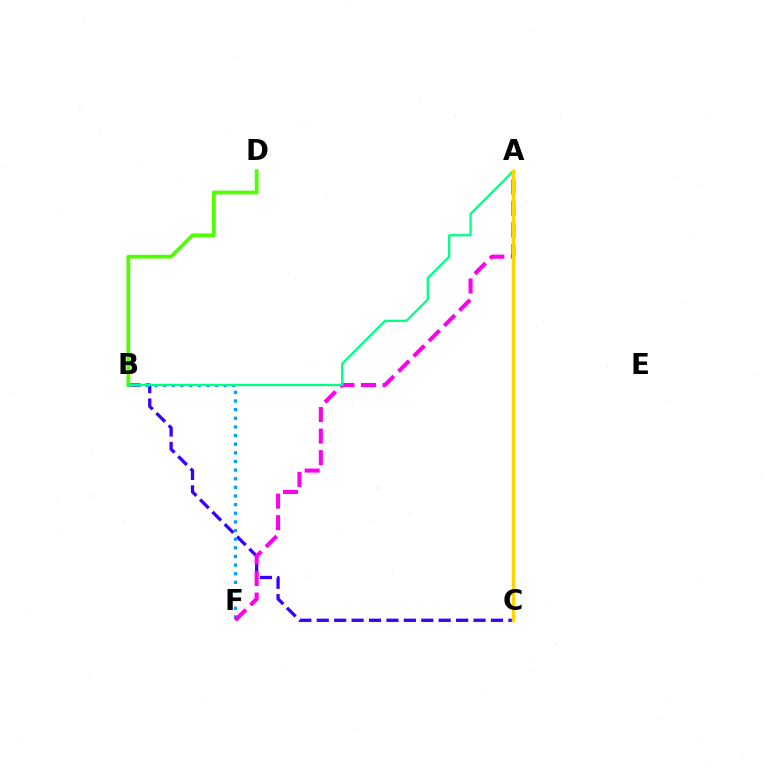{('B', 'C'): [{'color': '#3700ff', 'line_style': 'dashed', 'thickness': 2.37}], ('B', 'F'): [{'color': '#009eff', 'line_style': 'dotted', 'thickness': 2.35}], ('B', 'D'): [{'color': '#4fff00', 'line_style': 'solid', 'thickness': 2.7}], ('A', 'F'): [{'color': '#ff00ed', 'line_style': 'dashed', 'thickness': 2.93}], ('A', 'B'): [{'color': '#00ff86', 'line_style': 'solid', 'thickness': 1.64}], ('A', 'C'): [{'color': '#ff0000', 'line_style': 'dotted', 'thickness': 2.2}, {'color': '#ffd500', 'line_style': 'solid', 'thickness': 2.51}]}